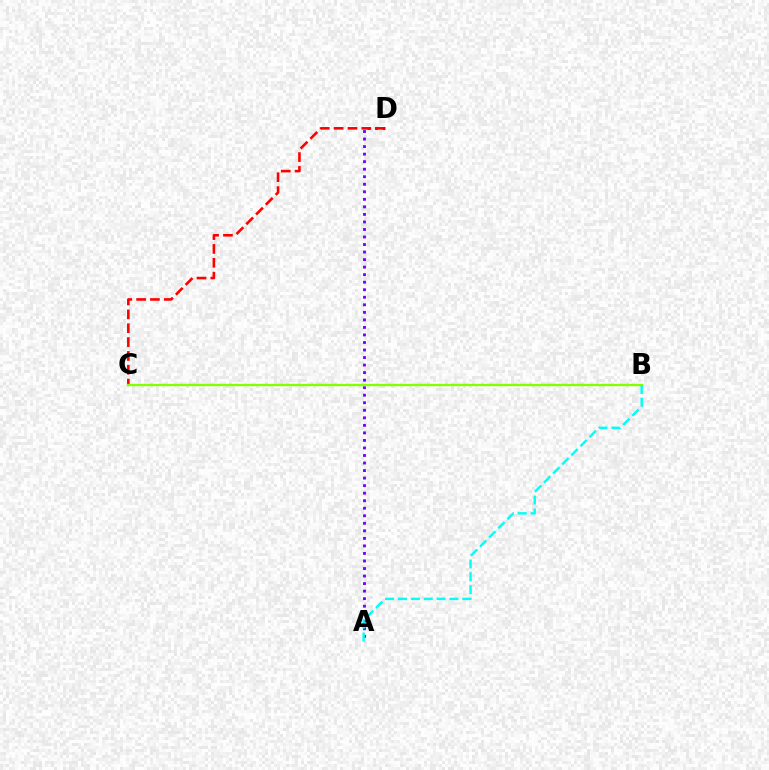{('A', 'D'): [{'color': '#7200ff', 'line_style': 'dotted', 'thickness': 2.05}], ('C', 'D'): [{'color': '#ff0000', 'line_style': 'dashed', 'thickness': 1.88}], ('B', 'C'): [{'color': '#84ff00', 'line_style': 'solid', 'thickness': 1.7}], ('A', 'B'): [{'color': '#00fff6', 'line_style': 'dashed', 'thickness': 1.75}]}